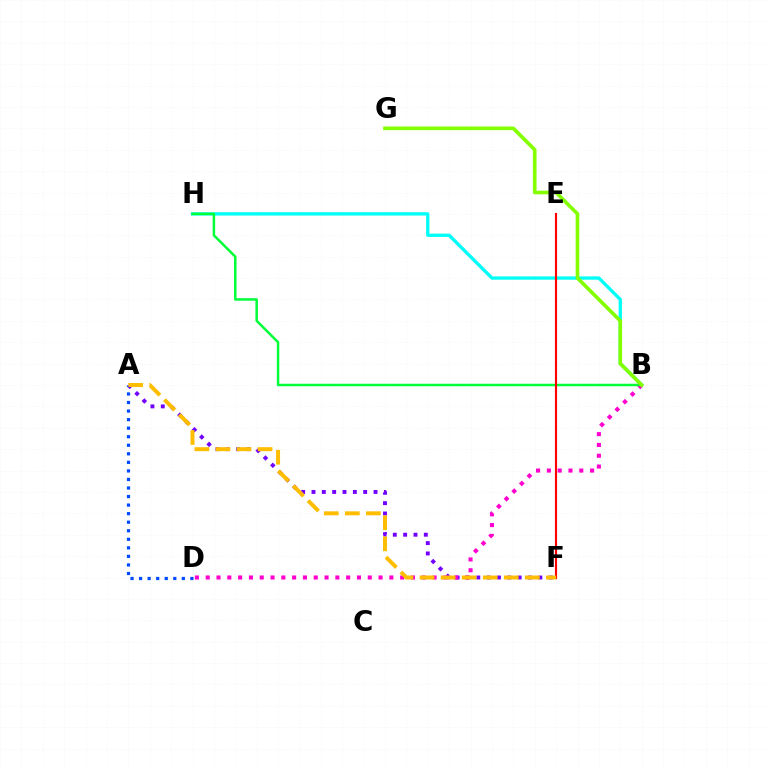{('B', 'H'): [{'color': '#00fff6', 'line_style': 'solid', 'thickness': 2.39}, {'color': '#00ff39', 'line_style': 'solid', 'thickness': 1.8}], ('A', 'F'): [{'color': '#7200ff', 'line_style': 'dotted', 'thickness': 2.81}, {'color': '#ffbd00', 'line_style': 'dashed', 'thickness': 2.86}], ('B', 'D'): [{'color': '#ff00cf', 'line_style': 'dotted', 'thickness': 2.94}], ('B', 'G'): [{'color': '#84ff00', 'line_style': 'solid', 'thickness': 2.62}], ('E', 'F'): [{'color': '#ff0000', 'line_style': 'solid', 'thickness': 1.54}], ('A', 'D'): [{'color': '#004bff', 'line_style': 'dotted', 'thickness': 2.32}]}